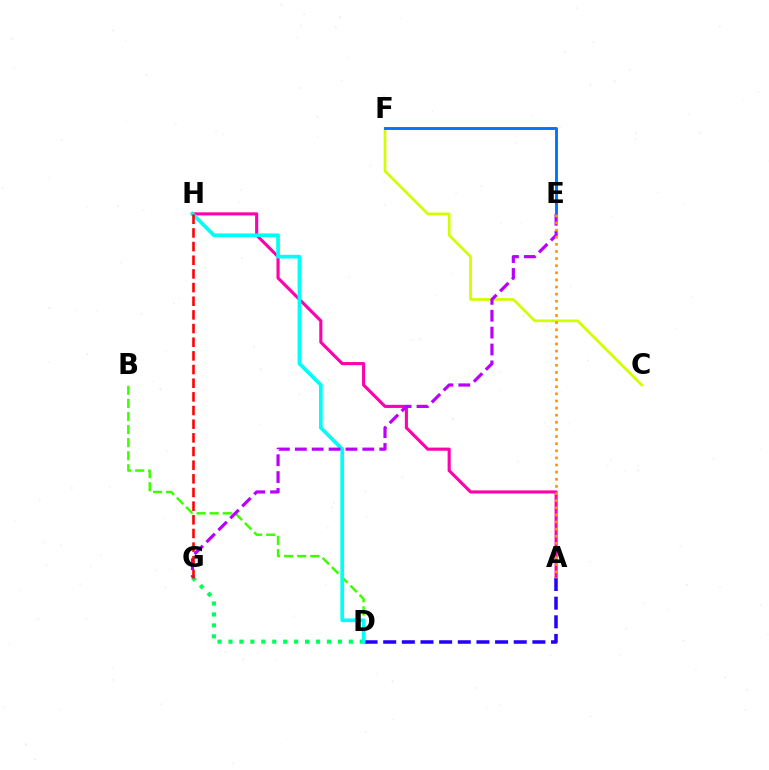{('B', 'D'): [{'color': '#3dff00', 'line_style': 'dashed', 'thickness': 1.78}], ('A', 'H'): [{'color': '#ff00ac', 'line_style': 'solid', 'thickness': 2.24}], ('C', 'F'): [{'color': '#d1ff00', 'line_style': 'solid', 'thickness': 1.96}], ('D', 'G'): [{'color': '#00ff5c', 'line_style': 'dotted', 'thickness': 2.97}], ('E', 'F'): [{'color': '#0074ff', 'line_style': 'solid', 'thickness': 2.09}], ('A', 'D'): [{'color': '#2500ff', 'line_style': 'dashed', 'thickness': 2.53}], ('D', 'H'): [{'color': '#00fff6', 'line_style': 'solid', 'thickness': 2.66}], ('E', 'G'): [{'color': '#b900ff', 'line_style': 'dashed', 'thickness': 2.29}], ('A', 'E'): [{'color': '#ff9400', 'line_style': 'dotted', 'thickness': 1.93}], ('G', 'H'): [{'color': '#ff0000', 'line_style': 'dashed', 'thickness': 1.86}]}